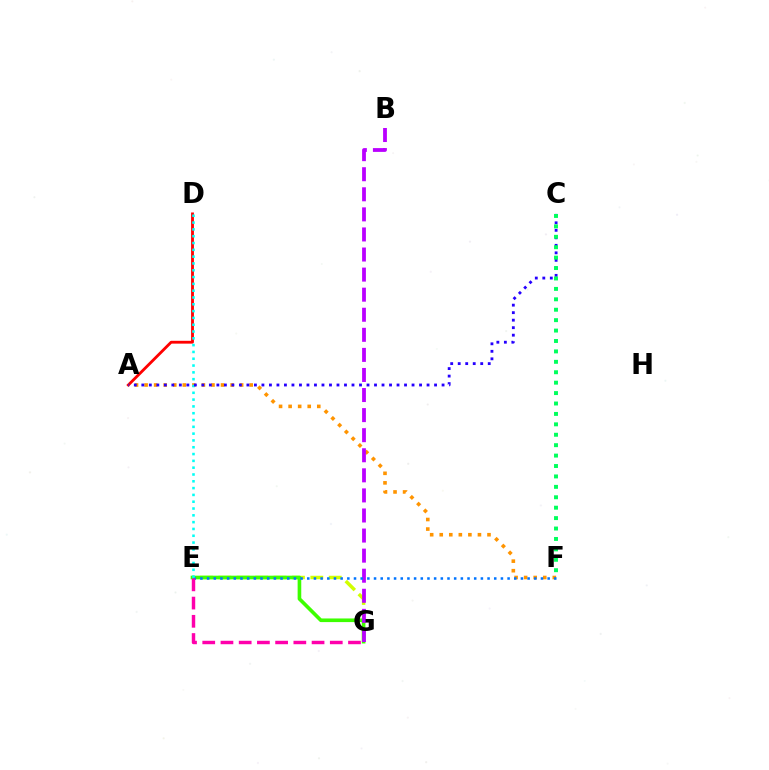{('A', 'D'): [{'color': '#ff0000', 'line_style': 'solid', 'thickness': 2.03}], ('E', 'G'): [{'color': '#d1ff00', 'line_style': 'dashed', 'thickness': 2.5}, {'color': '#3dff00', 'line_style': 'solid', 'thickness': 2.62}, {'color': '#ff00ac', 'line_style': 'dashed', 'thickness': 2.48}], ('A', 'F'): [{'color': '#ff9400', 'line_style': 'dotted', 'thickness': 2.6}], ('B', 'G'): [{'color': '#b900ff', 'line_style': 'dashed', 'thickness': 2.73}], ('E', 'F'): [{'color': '#0074ff', 'line_style': 'dotted', 'thickness': 1.81}], ('D', 'E'): [{'color': '#00fff6', 'line_style': 'dotted', 'thickness': 1.85}], ('A', 'C'): [{'color': '#2500ff', 'line_style': 'dotted', 'thickness': 2.04}], ('C', 'F'): [{'color': '#00ff5c', 'line_style': 'dotted', 'thickness': 2.83}]}